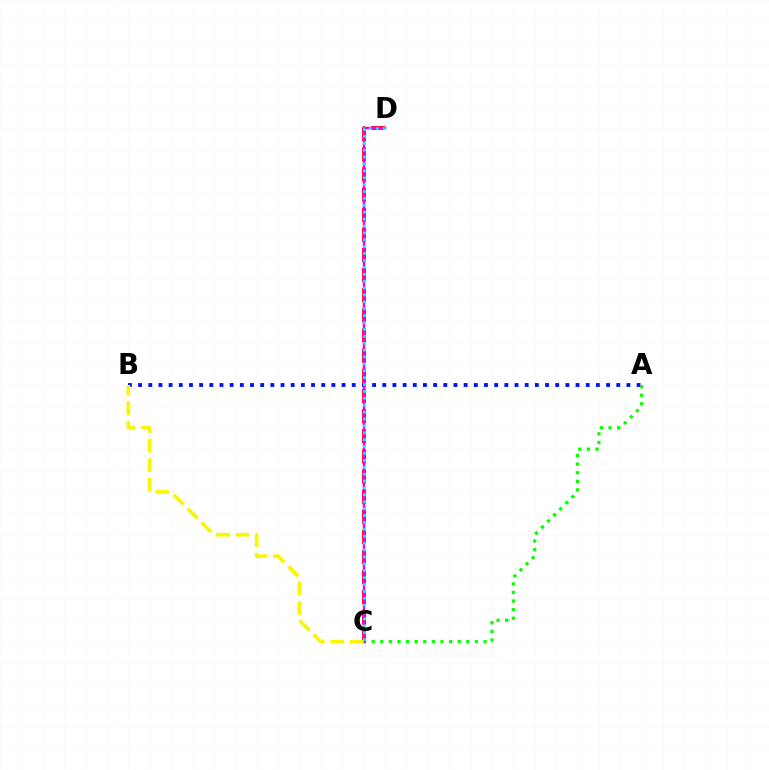{('A', 'B'): [{'color': '#0010ff', 'line_style': 'dotted', 'thickness': 2.76}], ('A', 'C'): [{'color': '#08ff00', 'line_style': 'dotted', 'thickness': 2.34}], ('C', 'D'): [{'color': '#ff0000', 'line_style': 'dashed', 'thickness': 2.74}, {'color': '#ee00ff', 'line_style': 'solid', 'thickness': 1.8}, {'color': '#00fff6', 'line_style': 'dotted', 'thickness': 1.87}], ('B', 'C'): [{'color': '#fcf500', 'line_style': 'dashed', 'thickness': 2.66}]}